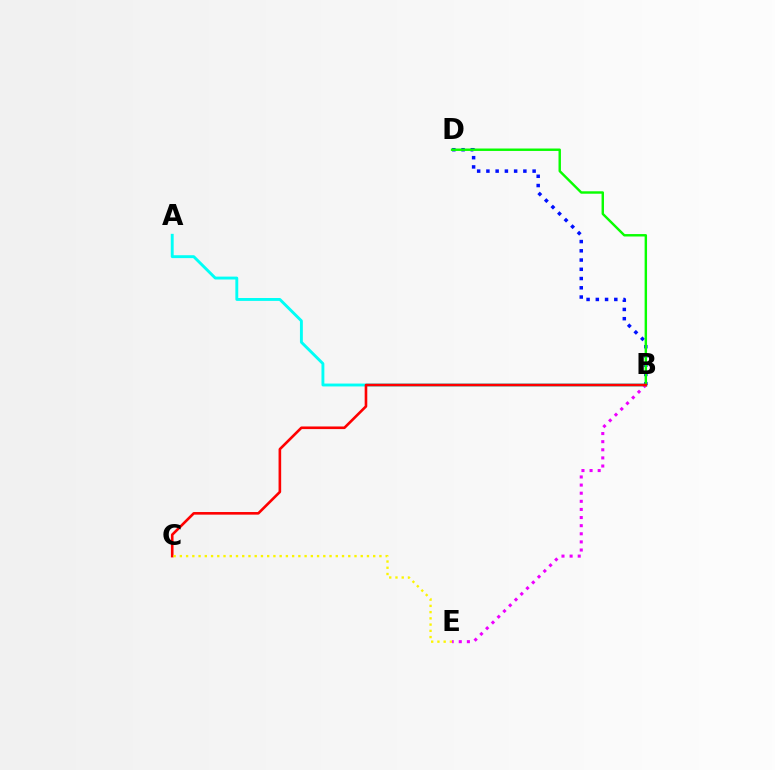{('A', 'B'): [{'color': '#00fff6', 'line_style': 'solid', 'thickness': 2.08}], ('B', 'E'): [{'color': '#ee00ff', 'line_style': 'dotted', 'thickness': 2.21}], ('B', 'D'): [{'color': '#0010ff', 'line_style': 'dotted', 'thickness': 2.51}, {'color': '#08ff00', 'line_style': 'solid', 'thickness': 1.75}], ('B', 'C'): [{'color': '#ff0000', 'line_style': 'solid', 'thickness': 1.88}], ('C', 'E'): [{'color': '#fcf500', 'line_style': 'dotted', 'thickness': 1.69}]}